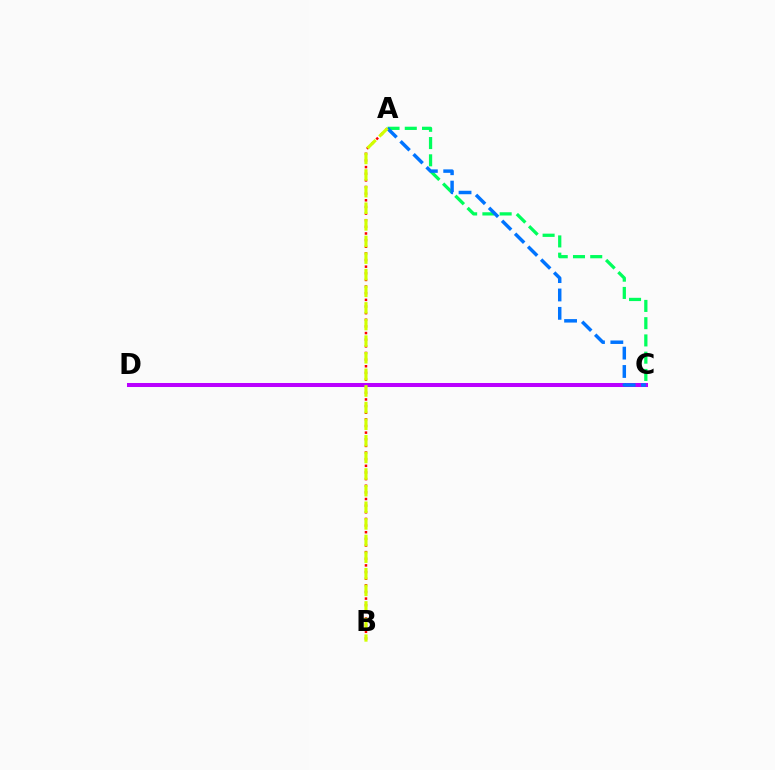{('A', 'B'): [{'color': '#ff0000', 'line_style': 'dotted', 'thickness': 1.8}, {'color': '#d1ff00', 'line_style': 'dashed', 'thickness': 2.26}], ('A', 'C'): [{'color': '#00ff5c', 'line_style': 'dashed', 'thickness': 2.34}, {'color': '#0074ff', 'line_style': 'dashed', 'thickness': 2.49}], ('C', 'D'): [{'color': '#b900ff', 'line_style': 'solid', 'thickness': 2.9}]}